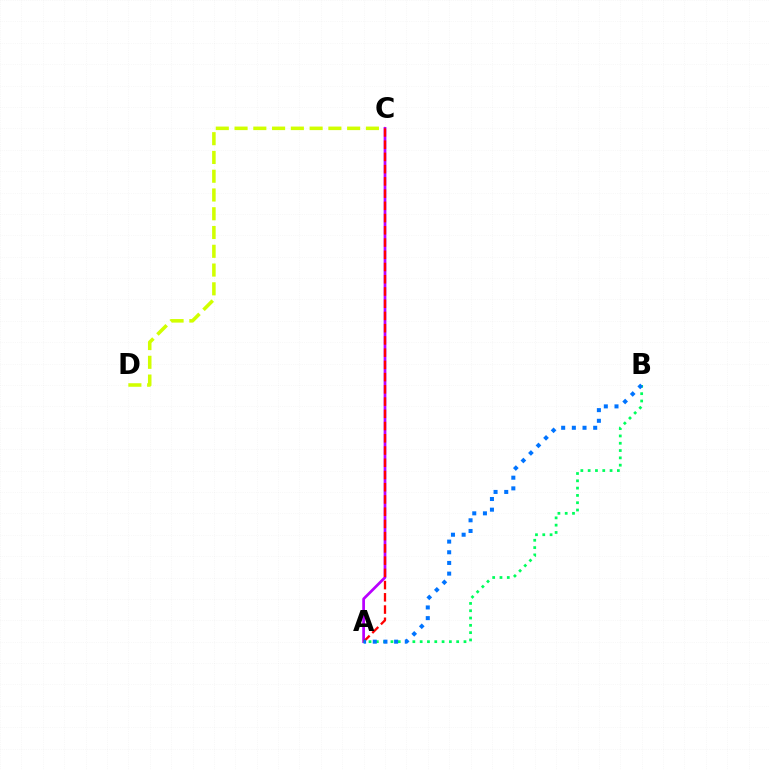{('C', 'D'): [{'color': '#d1ff00', 'line_style': 'dashed', 'thickness': 2.55}], ('A', 'C'): [{'color': '#b900ff', 'line_style': 'solid', 'thickness': 1.96}, {'color': '#ff0000', 'line_style': 'dashed', 'thickness': 1.66}], ('A', 'B'): [{'color': '#00ff5c', 'line_style': 'dotted', 'thickness': 1.98}, {'color': '#0074ff', 'line_style': 'dotted', 'thickness': 2.9}]}